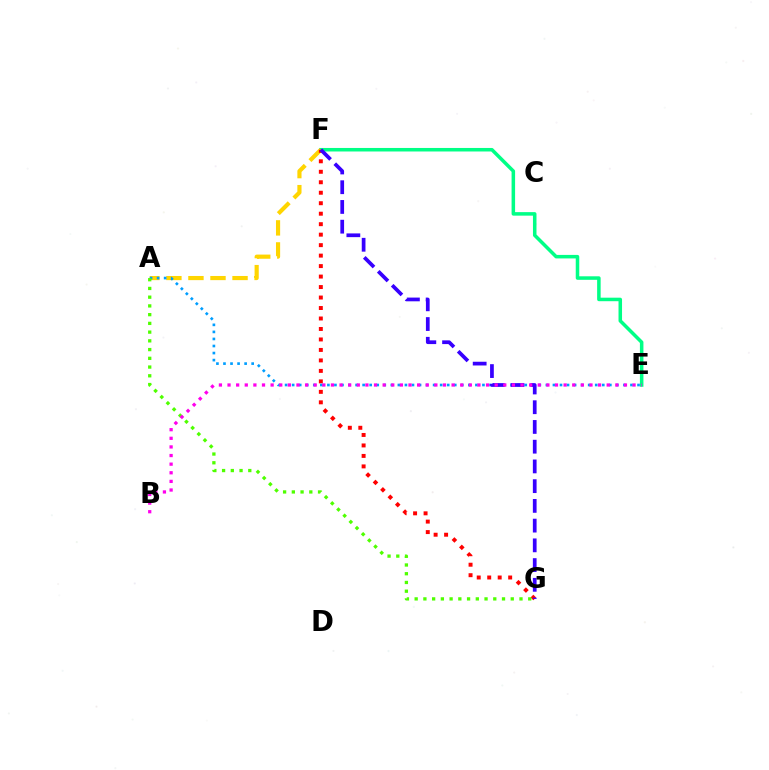{('E', 'F'): [{'color': '#00ff86', 'line_style': 'solid', 'thickness': 2.53}], ('A', 'F'): [{'color': '#ffd500', 'line_style': 'dashed', 'thickness': 2.99}], ('F', 'G'): [{'color': '#ff0000', 'line_style': 'dotted', 'thickness': 2.85}, {'color': '#3700ff', 'line_style': 'dashed', 'thickness': 2.68}], ('A', 'E'): [{'color': '#009eff', 'line_style': 'dotted', 'thickness': 1.92}], ('A', 'G'): [{'color': '#4fff00', 'line_style': 'dotted', 'thickness': 2.37}], ('B', 'E'): [{'color': '#ff00ed', 'line_style': 'dotted', 'thickness': 2.34}]}